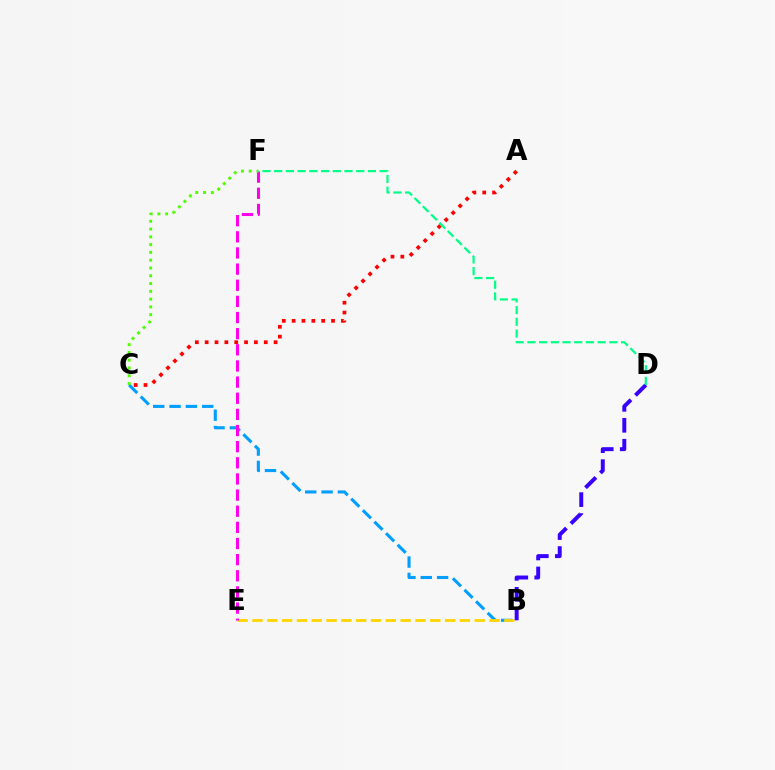{('B', 'C'): [{'color': '#009eff', 'line_style': 'dashed', 'thickness': 2.22}], ('B', 'E'): [{'color': '#ffd500', 'line_style': 'dashed', 'thickness': 2.01}], ('E', 'F'): [{'color': '#ff00ed', 'line_style': 'dashed', 'thickness': 2.19}], ('B', 'D'): [{'color': '#3700ff', 'line_style': 'dashed', 'thickness': 2.85}], ('C', 'F'): [{'color': '#4fff00', 'line_style': 'dotted', 'thickness': 2.11}], ('A', 'C'): [{'color': '#ff0000', 'line_style': 'dotted', 'thickness': 2.68}], ('D', 'F'): [{'color': '#00ff86', 'line_style': 'dashed', 'thickness': 1.59}]}